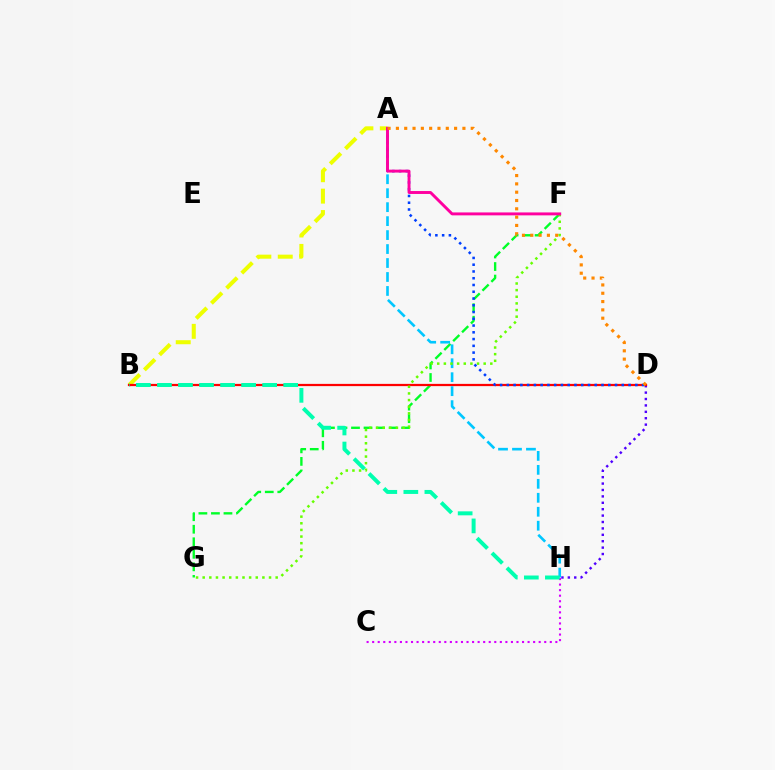{('C', 'H'): [{'color': '#d600ff', 'line_style': 'dotted', 'thickness': 1.51}], ('F', 'G'): [{'color': '#00ff27', 'line_style': 'dashed', 'thickness': 1.7}, {'color': '#66ff00', 'line_style': 'dotted', 'thickness': 1.8}], ('D', 'H'): [{'color': '#4f00ff', 'line_style': 'dotted', 'thickness': 1.74}], ('A', 'B'): [{'color': '#eeff00', 'line_style': 'dashed', 'thickness': 2.91}], ('B', 'D'): [{'color': '#ff0000', 'line_style': 'solid', 'thickness': 1.61}], ('A', 'H'): [{'color': '#00c7ff', 'line_style': 'dashed', 'thickness': 1.9}], ('B', 'H'): [{'color': '#00ffaf', 'line_style': 'dashed', 'thickness': 2.86}], ('A', 'D'): [{'color': '#003fff', 'line_style': 'dotted', 'thickness': 1.84}, {'color': '#ff8800', 'line_style': 'dotted', 'thickness': 2.26}], ('A', 'F'): [{'color': '#ff00a0', 'line_style': 'solid', 'thickness': 2.1}]}